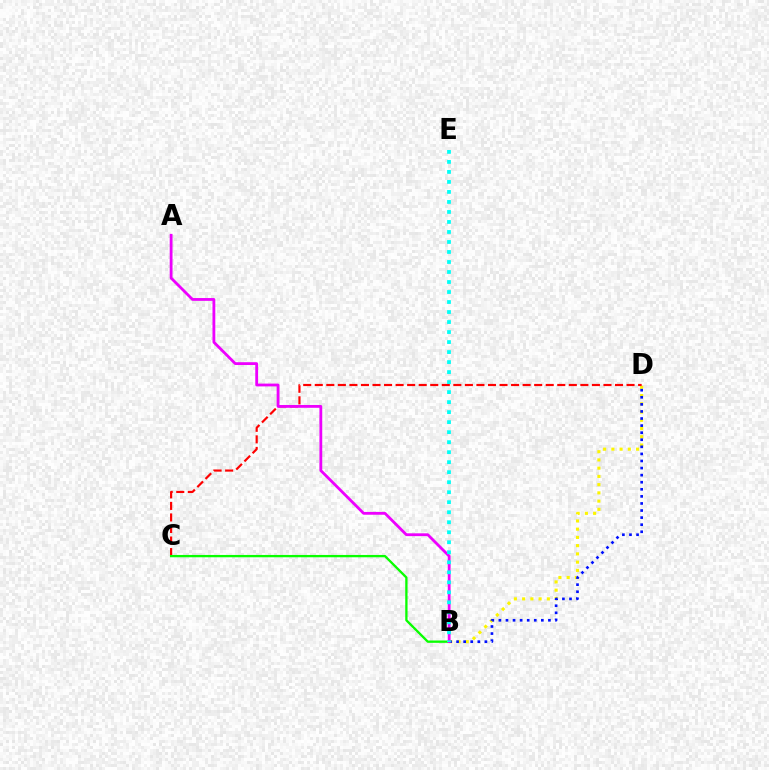{('B', 'D'): [{'color': '#fcf500', 'line_style': 'dotted', 'thickness': 2.24}, {'color': '#0010ff', 'line_style': 'dotted', 'thickness': 1.92}], ('C', 'D'): [{'color': '#ff0000', 'line_style': 'dashed', 'thickness': 1.57}], ('B', 'C'): [{'color': '#08ff00', 'line_style': 'solid', 'thickness': 1.67}], ('A', 'B'): [{'color': '#ee00ff', 'line_style': 'solid', 'thickness': 2.02}], ('B', 'E'): [{'color': '#00fff6', 'line_style': 'dotted', 'thickness': 2.72}]}